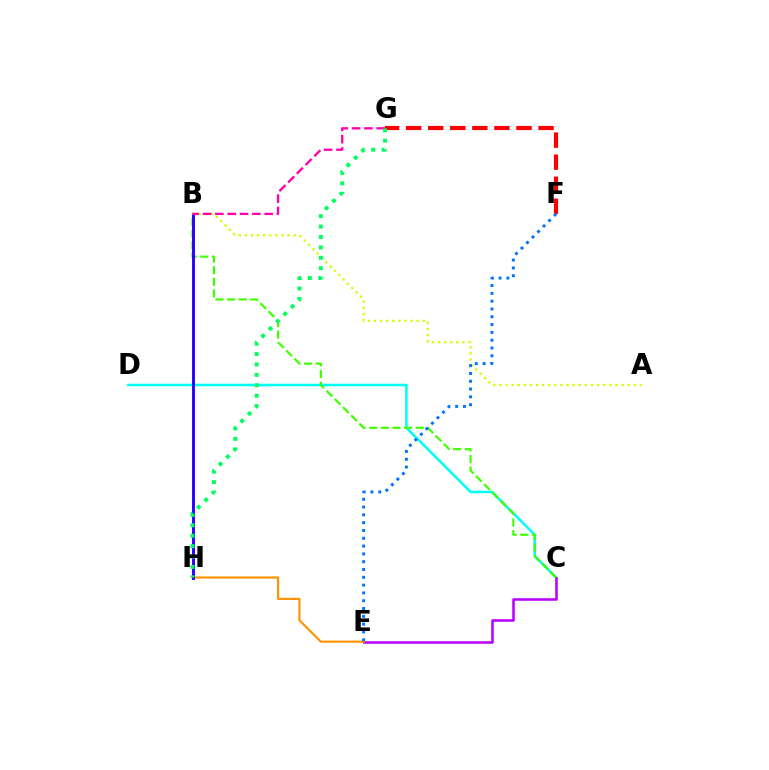{('F', 'G'): [{'color': '#ff0000', 'line_style': 'dashed', 'thickness': 3.0}], ('C', 'D'): [{'color': '#00fff6', 'line_style': 'solid', 'thickness': 1.84}], ('B', 'C'): [{'color': '#3dff00', 'line_style': 'dashed', 'thickness': 1.58}], ('C', 'E'): [{'color': '#b900ff', 'line_style': 'solid', 'thickness': 1.84}], ('E', 'H'): [{'color': '#ff9400', 'line_style': 'solid', 'thickness': 1.56}], ('B', 'H'): [{'color': '#2500ff', 'line_style': 'solid', 'thickness': 2.08}], ('A', 'B'): [{'color': '#d1ff00', 'line_style': 'dotted', 'thickness': 1.66}], ('B', 'G'): [{'color': '#ff00ac', 'line_style': 'dashed', 'thickness': 1.67}], ('G', 'H'): [{'color': '#00ff5c', 'line_style': 'dotted', 'thickness': 2.83}], ('E', 'F'): [{'color': '#0074ff', 'line_style': 'dotted', 'thickness': 2.12}]}